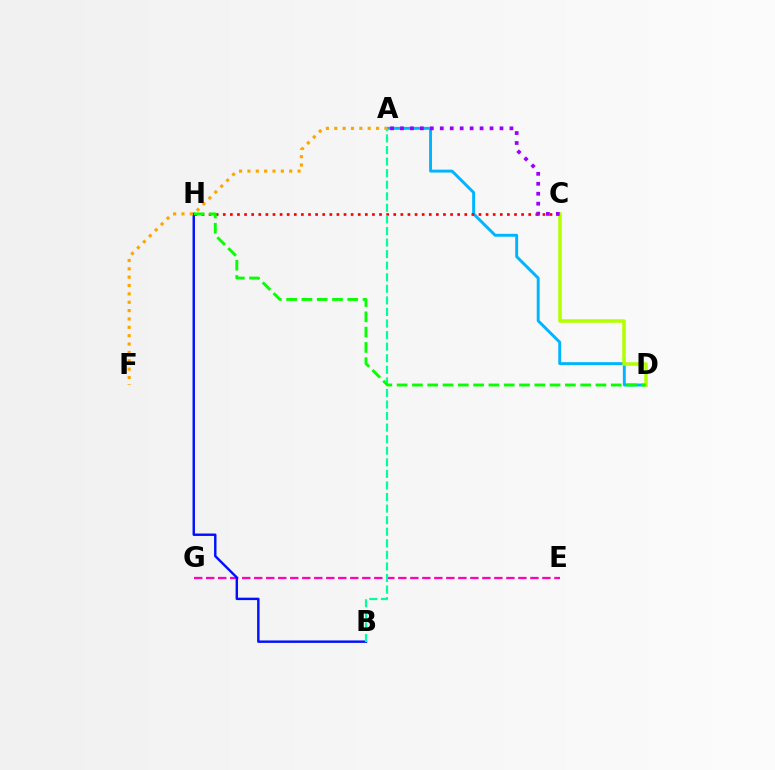{('A', 'D'): [{'color': '#00b5ff', 'line_style': 'solid', 'thickness': 2.1}], ('C', 'H'): [{'color': '#ff0000', 'line_style': 'dotted', 'thickness': 1.93}], ('C', 'D'): [{'color': '#b3ff00', 'line_style': 'solid', 'thickness': 2.53}], ('E', 'G'): [{'color': '#ff00bd', 'line_style': 'dashed', 'thickness': 1.63}], ('B', 'H'): [{'color': '#0010ff', 'line_style': 'solid', 'thickness': 1.75}], ('A', 'C'): [{'color': '#9b00ff', 'line_style': 'dotted', 'thickness': 2.7}], ('A', 'B'): [{'color': '#00ff9d', 'line_style': 'dashed', 'thickness': 1.57}], ('D', 'H'): [{'color': '#08ff00', 'line_style': 'dashed', 'thickness': 2.08}], ('A', 'F'): [{'color': '#ffa500', 'line_style': 'dotted', 'thickness': 2.27}]}